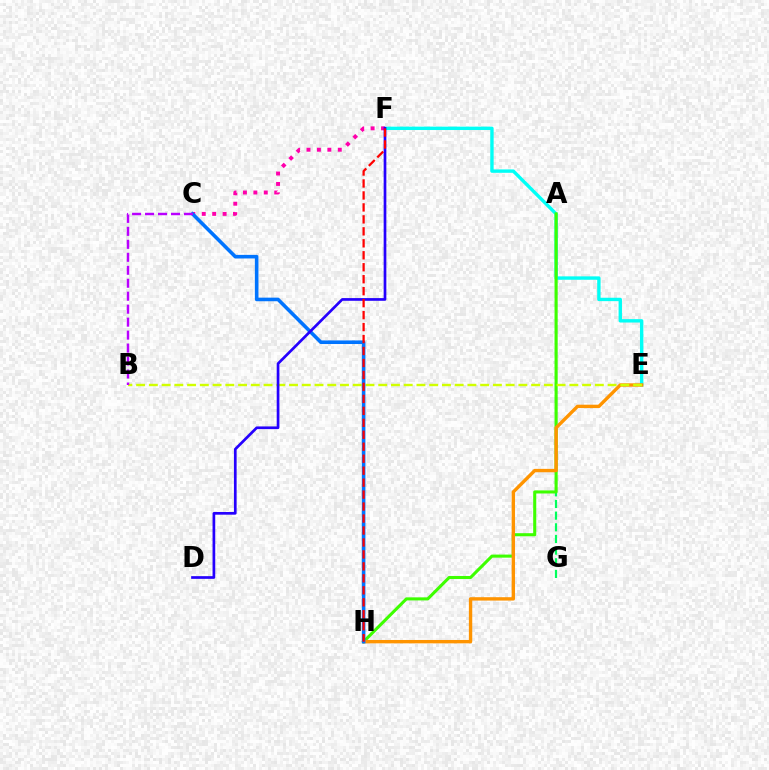{('A', 'G'): [{'color': '#00ff5c', 'line_style': 'dashed', 'thickness': 1.58}], ('E', 'F'): [{'color': '#00fff6', 'line_style': 'solid', 'thickness': 2.44}], ('A', 'H'): [{'color': '#3dff00', 'line_style': 'solid', 'thickness': 2.21}], ('E', 'H'): [{'color': '#ff9400', 'line_style': 'solid', 'thickness': 2.43}], ('B', 'E'): [{'color': '#d1ff00', 'line_style': 'dashed', 'thickness': 1.73}], ('C', 'F'): [{'color': '#ff00ac', 'line_style': 'dotted', 'thickness': 2.83}], ('C', 'H'): [{'color': '#0074ff', 'line_style': 'solid', 'thickness': 2.59}], ('D', 'F'): [{'color': '#2500ff', 'line_style': 'solid', 'thickness': 1.94}], ('B', 'C'): [{'color': '#b900ff', 'line_style': 'dashed', 'thickness': 1.76}], ('F', 'H'): [{'color': '#ff0000', 'line_style': 'dashed', 'thickness': 1.63}]}